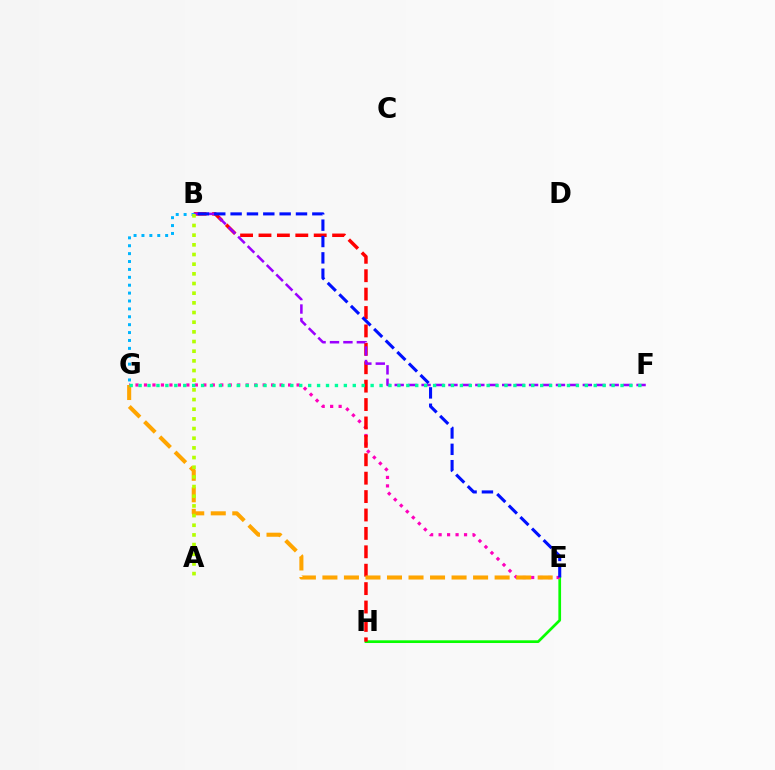{('E', 'H'): [{'color': '#08ff00', 'line_style': 'solid', 'thickness': 1.95}], ('E', 'G'): [{'color': '#ff00bd', 'line_style': 'dotted', 'thickness': 2.3}, {'color': '#ffa500', 'line_style': 'dashed', 'thickness': 2.92}], ('B', 'H'): [{'color': '#ff0000', 'line_style': 'dashed', 'thickness': 2.5}], ('B', 'F'): [{'color': '#9b00ff', 'line_style': 'dashed', 'thickness': 1.83}], ('B', 'G'): [{'color': '#00b5ff', 'line_style': 'dotted', 'thickness': 2.15}], ('B', 'E'): [{'color': '#0010ff', 'line_style': 'dashed', 'thickness': 2.22}], ('A', 'B'): [{'color': '#b3ff00', 'line_style': 'dotted', 'thickness': 2.63}], ('F', 'G'): [{'color': '#00ff9d', 'line_style': 'dotted', 'thickness': 2.42}]}